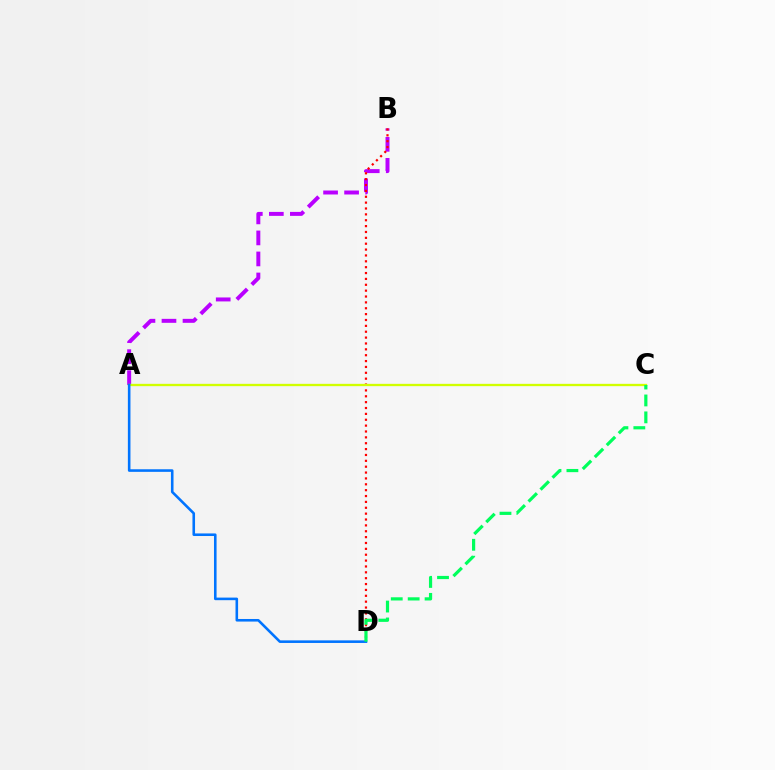{('A', 'B'): [{'color': '#b900ff', 'line_style': 'dashed', 'thickness': 2.86}], ('B', 'D'): [{'color': '#ff0000', 'line_style': 'dotted', 'thickness': 1.59}], ('A', 'C'): [{'color': '#d1ff00', 'line_style': 'solid', 'thickness': 1.67}], ('A', 'D'): [{'color': '#0074ff', 'line_style': 'solid', 'thickness': 1.86}], ('C', 'D'): [{'color': '#00ff5c', 'line_style': 'dashed', 'thickness': 2.3}]}